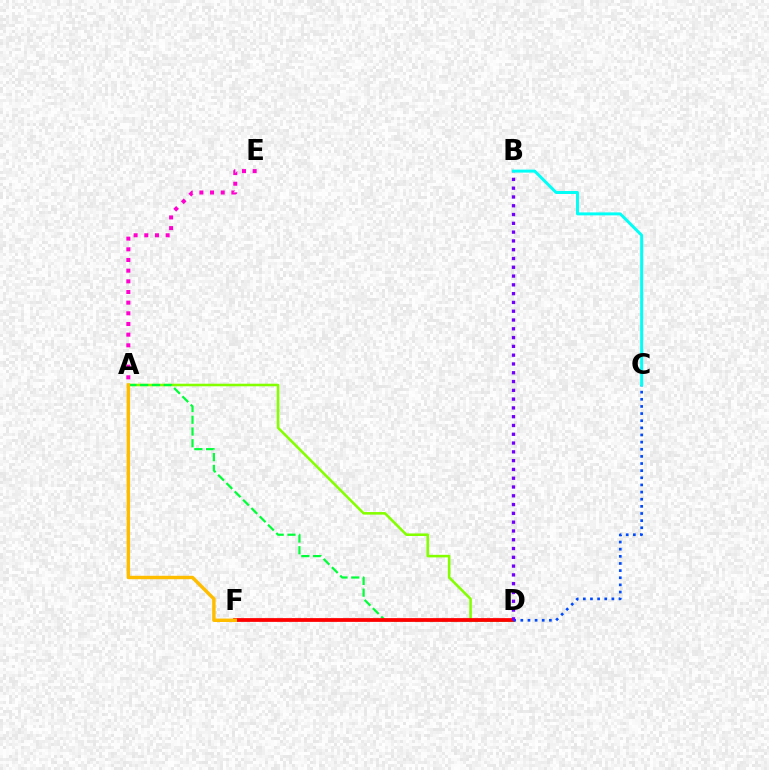{('A', 'E'): [{'color': '#ff00cf', 'line_style': 'dotted', 'thickness': 2.9}], ('A', 'D'): [{'color': '#84ff00', 'line_style': 'solid', 'thickness': 1.85}, {'color': '#00ff39', 'line_style': 'dashed', 'thickness': 1.6}], ('D', 'F'): [{'color': '#ff0000', 'line_style': 'solid', 'thickness': 2.72}], ('C', 'D'): [{'color': '#004bff', 'line_style': 'dotted', 'thickness': 1.94}], ('A', 'F'): [{'color': '#ffbd00', 'line_style': 'solid', 'thickness': 2.47}], ('B', 'D'): [{'color': '#7200ff', 'line_style': 'dotted', 'thickness': 2.39}], ('B', 'C'): [{'color': '#00fff6', 'line_style': 'solid', 'thickness': 2.14}]}